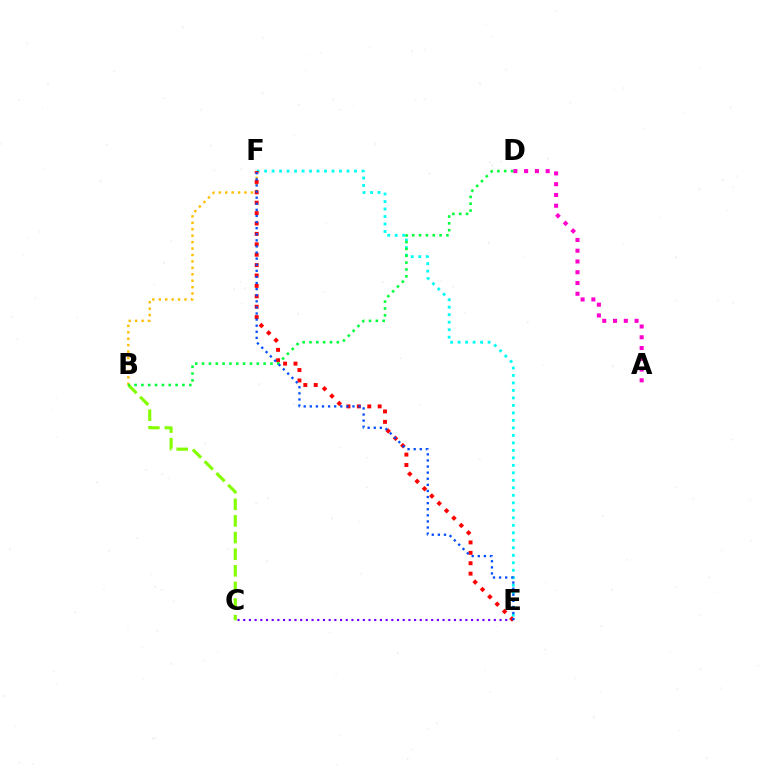{('B', 'C'): [{'color': '#84ff00', 'line_style': 'dashed', 'thickness': 2.26}], ('A', 'D'): [{'color': '#ff00cf', 'line_style': 'dotted', 'thickness': 2.93}], ('C', 'E'): [{'color': '#7200ff', 'line_style': 'dotted', 'thickness': 1.55}], ('B', 'F'): [{'color': '#ffbd00', 'line_style': 'dotted', 'thickness': 1.75}], ('E', 'F'): [{'color': '#00fff6', 'line_style': 'dotted', 'thickness': 2.04}, {'color': '#ff0000', 'line_style': 'dotted', 'thickness': 2.83}, {'color': '#004bff', 'line_style': 'dotted', 'thickness': 1.66}], ('B', 'D'): [{'color': '#00ff39', 'line_style': 'dotted', 'thickness': 1.86}]}